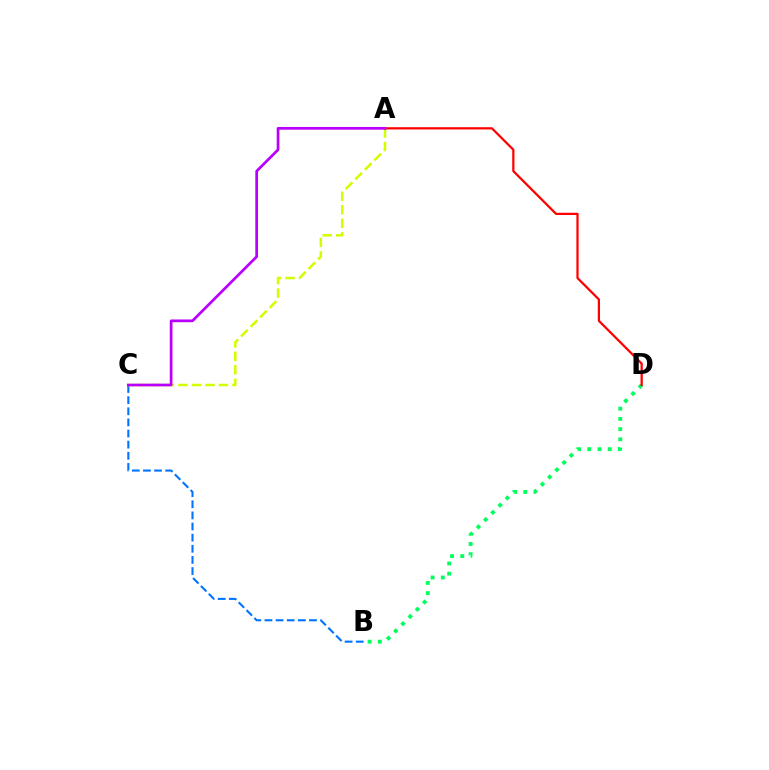{('B', 'C'): [{'color': '#0074ff', 'line_style': 'dashed', 'thickness': 1.51}], ('A', 'C'): [{'color': '#d1ff00', 'line_style': 'dashed', 'thickness': 1.83}, {'color': '#b900ff', 'line_style': 'solid', 'thickness': 1.96}], ('B', 'D'): [{'color': '#00ff5c', 'line_style': 'dotted', 'thickness': 2.77}], ('A', 'D'): [{'color': '#ff0000', 'line_style': 'solid', 'thickness': 1.61}]}